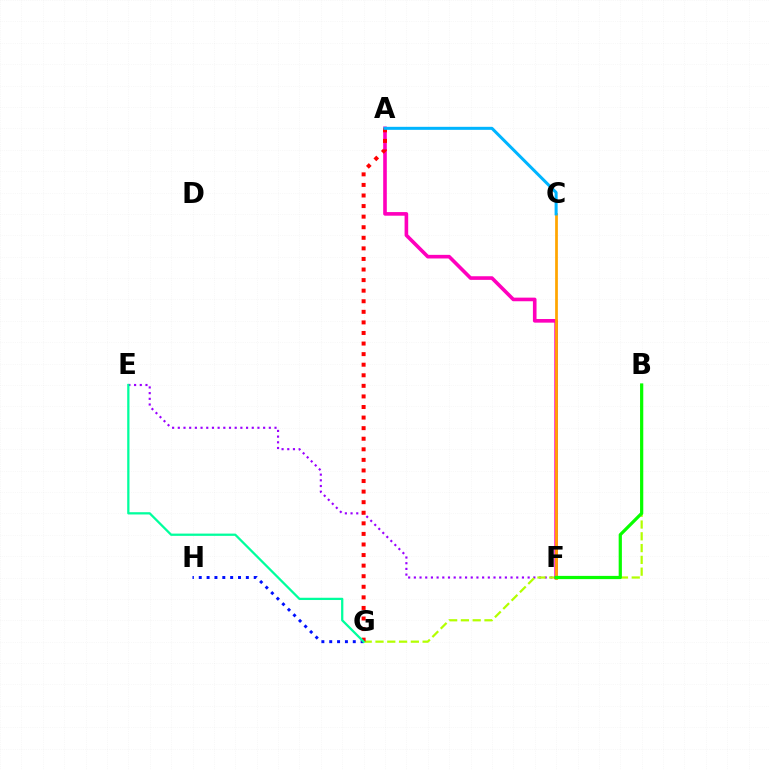{('E', 'F'): [{'color': '#9b00ff', 'line_style': 'dotted', 'thickness': 1.55}], ('G', 'H'): [{'color': '#0010ff', 'line_style': 'dotted', 'thickness': 2.13}], ('B', 'G'): [{'color': '#b3ff00', 'line_style': 'dashed', 'thickness': 1.6}], ('A', 'F'): [{'color': '#ff00bd', 'line_style': 'solid', 'thickness': 2.61}], ('A', 'G'): [{'color': '#ff0000', 'line_style': 'dotted', 'thickness': 2.87}], ('C', 'F'): [{'color': '#ffa500', 'line_style': 'solid', 'thickness': 1.97}], ('E', 'G'): [{'color': '#00ff9d', 'line_style': 'solid', 'thickness': 1.63}], ('B', 'F'): [{'color': '#08ff00', 'line_style': 'solid', 'thickness': 2.32}], ('A', 'C'): [{'color': '#00b5ff', 'line_style': 'solid', 'thickness': 2.17}]}